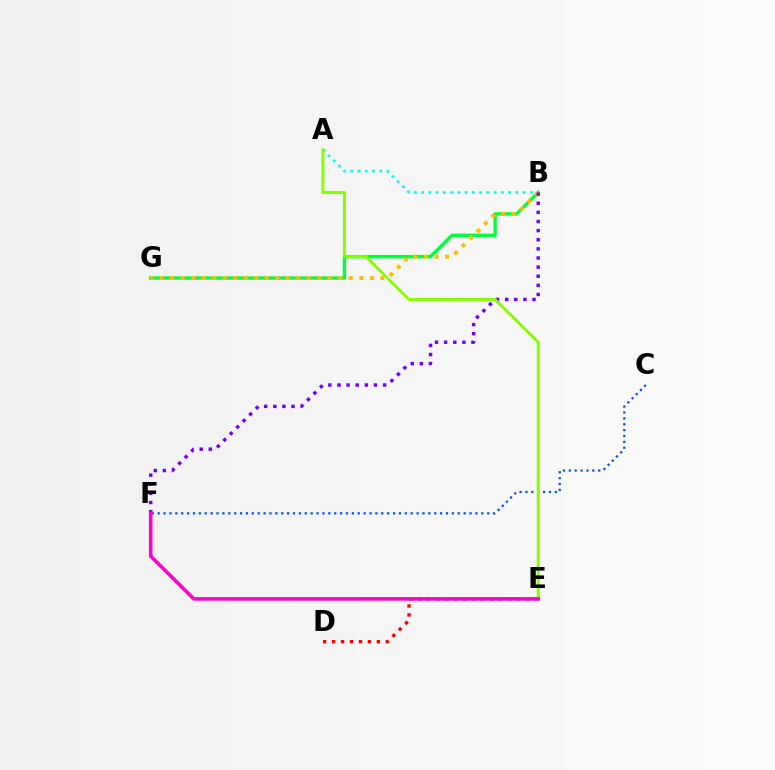{('A', 'B'): [{'color': '#00fff6', 'line_style': 'dotted', 'thickness': 1.97}], ('B', 'G'): [{'color': '#00ff39', 'line_style': 'solid', 'thickness': 2.42}, {'color': '#ffbd00', 'line_style': 'dotted', 'thickness': 2.86}], ('D', 'E'): [{'color': '#ff0000', 'line_style': 'dotted', 'thickness': 2.44}], ('C', 'F'): [{'color': '#004bff', 'line_style': 'dotted', 'thickness': 1.6}], ('B', 'F'): [{'color': '#7200ff', 'line_style': 'dotted', 'thickness': 2.48}], ('A', 'E'): [{'color': '#84ff00', 'line_style': 'solid', 'thickness': 2.09}], ('E', 'F'): [{'color': '#ff00cf', 'line_style': 'solid', 'thickness': 2.58}]}